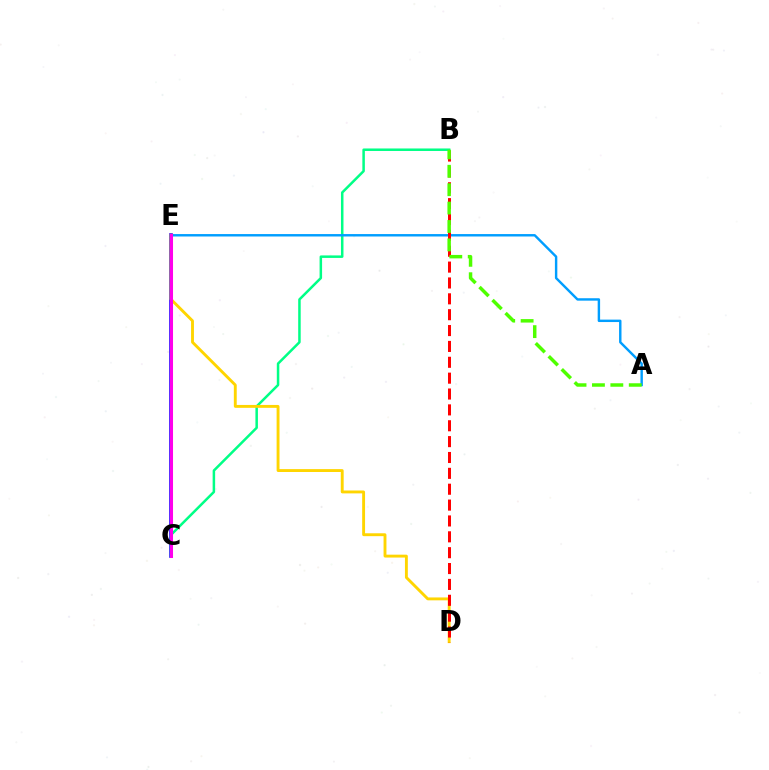{('C', 'E'): [{'color': '#3700ff', 'line_style': 'solid', 'thickness': 2.62}, {'color': '#ff00ed', 'line_style': 'solid', 'thickness': 2.19}], ('B', 'C'): [{'color': '#00ff86', 'line_style': 'solid', 'thickness': 1.8}], ('D', 'E'): [{'color': '#ffd500', 'line_style': 'solid', 'thickness': 2.08}], ('A', 'E'): [{'color': '#009eff', 'line_style': 'solid', 'thickness': 1.74}], ('B', 'D'): [{'color': '#ff0000', 'line_style': 'dashed', 'thickness': 2.16}], ('A', 'B'): [{'color': '#4fff00', 'line_style': 'dashed', 'thickness': 2.5}]}